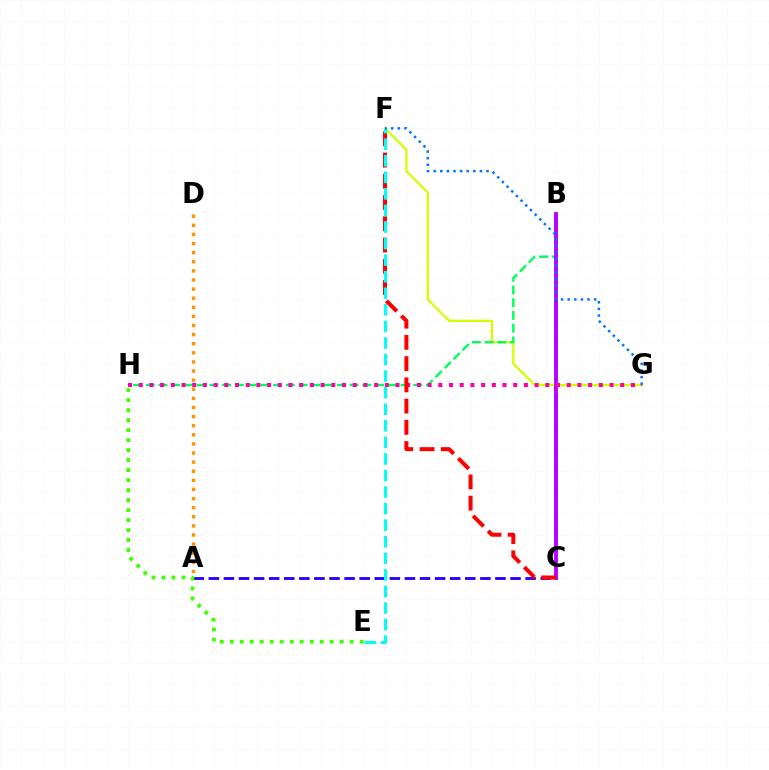{('A', 'C'): [{'color': '#2500ff', 'line_style': 'dashed', 'thickness': 2.05}], ('F', 'G'): [{'color': '#d1ff00', 'line_style': 'solid', 'thickness': 1.64}, {'color': '#0074ff', 'line_style': 'dotted', 'thickness': 1.8}], ('B', 'H'): [{'color': '#00ff5c', 'line_style': 'dashed', 'thickness': 1.73}], ('B', 'C'): [{'color': '#b900ff', 'line_style': 'solid', 'thickness': 2.81}], ('A', 'D'): [{'color': '#ff9400', 'line_style': 'dotted', 'thickness': 2.47}], ('G', 'H'): [{'color': '#ff00ac', 'line_style': 'dotted', 'thickness': 2.91}], ('C', 'F'): [{'color': '#ff0000', 'line_style': 'dashed', 'thickness': 2.89}], ('E', 'H'): [{'color': '#3dff00', 'line_style': 'dotted', 'thickness': 2.72}], ('E', 'F'): [{'color': '#00fff6', 'line_style': 'dashed', 'thickness': 2.25}]}